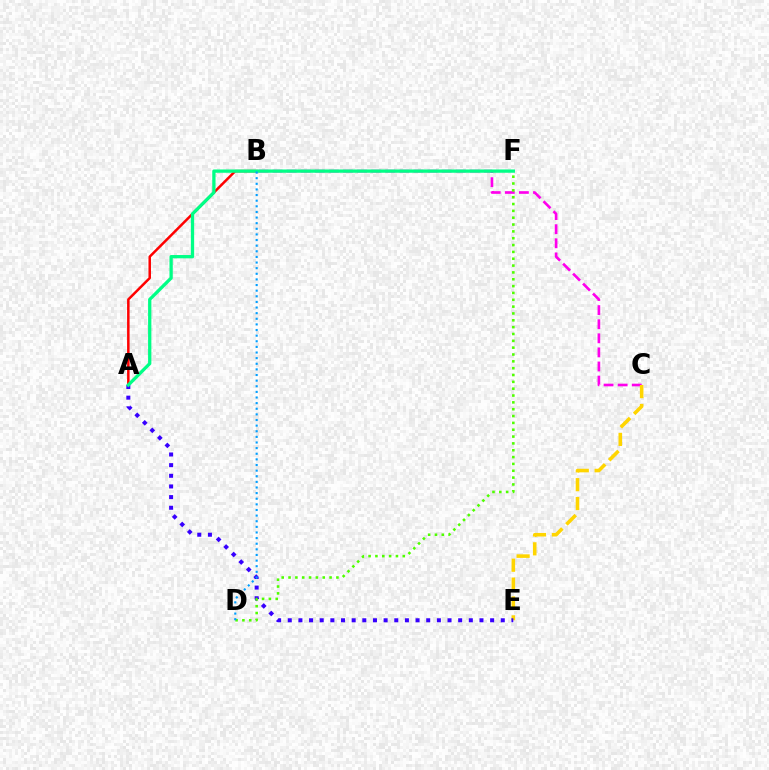{('B', 'C'): [{'color': '#ff00ed', 'line_style': 'dashed', 'thickness': 1.91}], ('C', 'E'): [{'color': '#ffd500', 'line_style': 'dashed', 'thickness': 2.57}], ('A', 'B'): [{'color': '#ff0000', 'line_style': 'solid', 'thickness': 1.8}], ('A', 'E'): [{'color': '#3700ff', 'line_style': 'dotted', 'thickness': 2.89}], ('D', 'F'): [{'color': '#4fff00', 'line_style': 'dotted', 'thickness': 1.86}], ('A', 'F'): [{'color': '#00ff86', 'line_style': 'solid', 'thickness': 2.36}], ('B', 'D'): [{'color': '#009eff', 'line_style': 'dotted', 'thickness': 1.53}]}